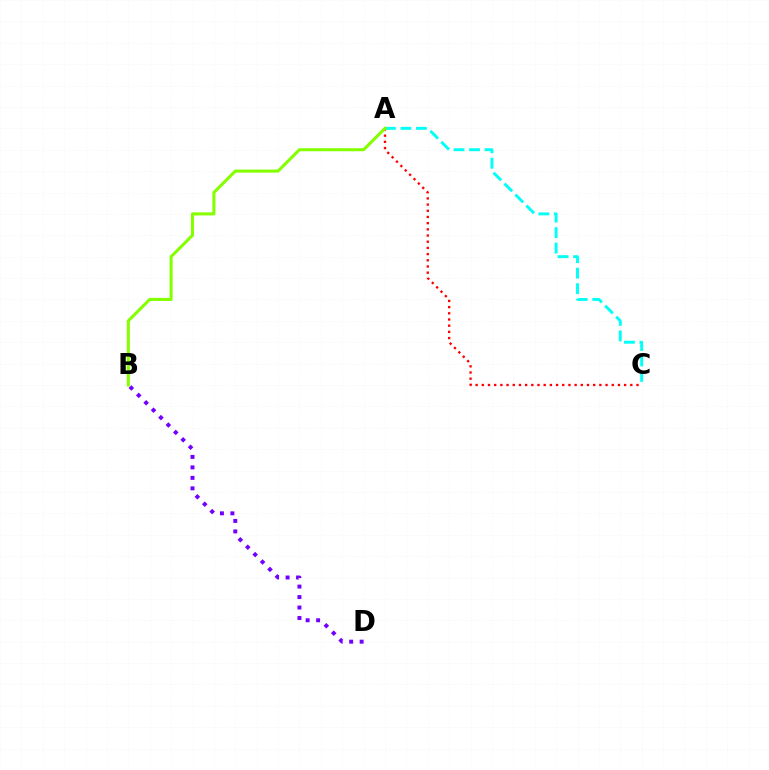{('A', 'C'): [{'color': '#ff0000', 'line_style': 'dotted', 'thickness': 1.68}, {'color': '#00fff6', 'line_style': 'dashed', 'thickness': 2.1}], ('B', 'D'): [{'color': '#7200ff', 'line_style': 'dotted', 'thickness': 2.85}], ('A', 'B'): [{'color': '#84ff00', 'line_style': 'solid', 'thickness': 2.2}]}